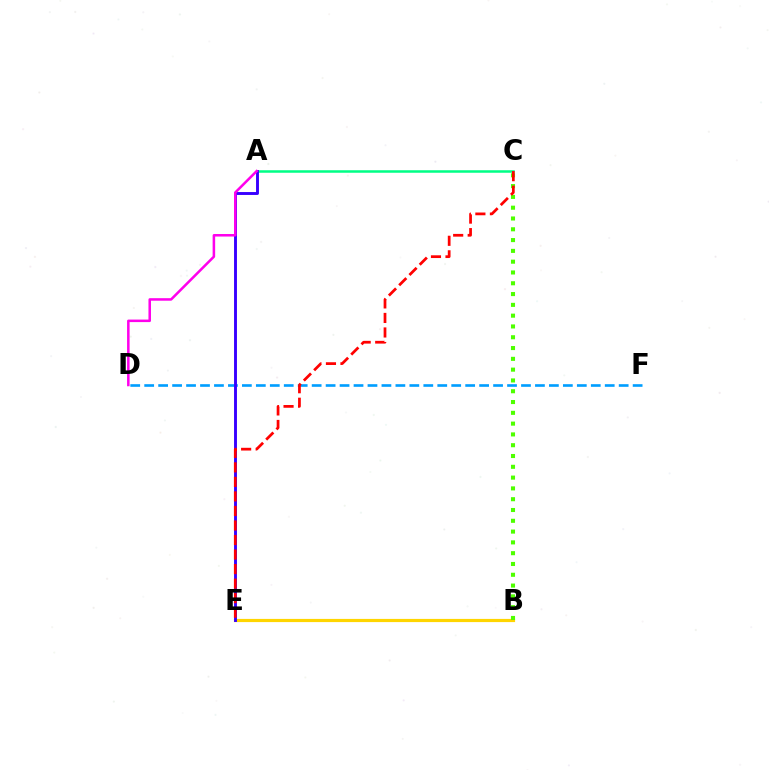{('D', 'F'): [{'color': '#009eff', 'line_style': 'dashed', 'thickness': 1.9}], ('B', 'E'): [{'color': '#ffd500', 'line_style': 'solid', 'thickness': 2.29}], ('A', 'C'): [{'color': '#00ff86', 'line_style': 'solid', 'thickness': 1.8}], ('A', 'E'): [{'color': '#3700ff', 'line_style': 'solid', 'thickness': 2.09}], ('B', 'C'): [{'color': '#4fff00', 'line_style': 'dotted', 'thickness': 2.93}], ('A', 'D'): [{'color': '#ff00ed', 'line_style': 'solid', 'thickness': 1.82}], ('C', 'E'): [{'color': '#ff0000', 'line_style': 'dashed', 'thickness': 1.97}]}